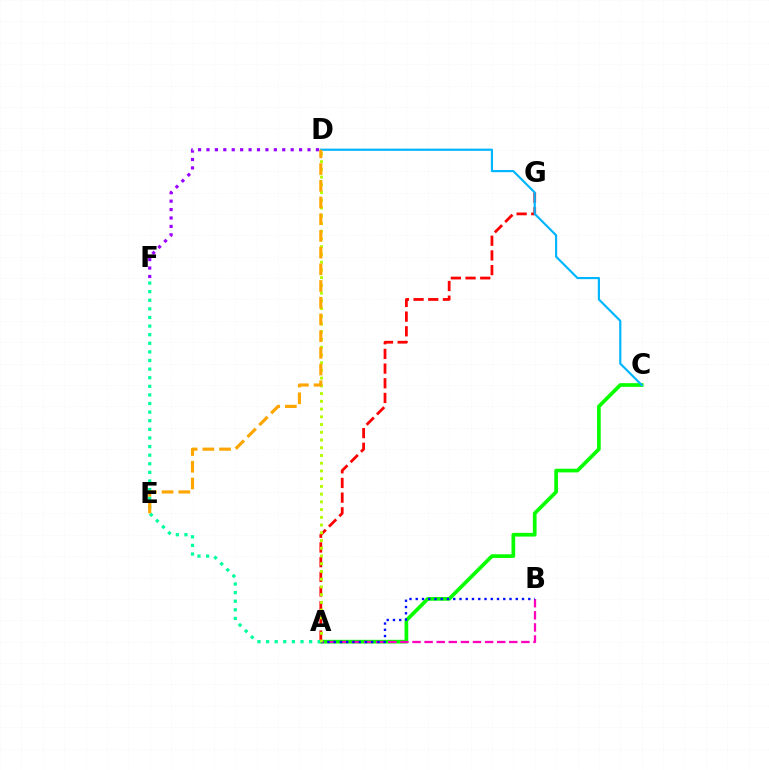{('A', 'C'): [{'color': '#08ff00', 'line_style': 'solid', 'thickness': 2.66}], ('A', 'G'): [{'color': '#ff0000', 'line_style': 'dashed', 'thickness': 1.99}], ('A', 'F'): [{'color': '#00ff9d', 'line_style': 'dotted', 'thickness': 2.34}], ('A', 'B'): [{'color': '#ff00bd', 'line_style': 'dashed', 'thickness': 1.64}, {'color': '#0010ff', 'line_style': 'dotted', 'thickness': 1.7}], ('C', 'D'): [{'color': '#00b5ff', 'line_style': 'solid', 'thickness': 1.57}], ('D', 'F'): [{'color': '#9b00ff', 'line_style': 'dotted', 'thickness': 2.29}], ('A', 'D'): [{'color': '#b3ff00', 'line_style': 'dotted', 'thickness': 2.1}], ('D', 'E'): [{'color': '#ffa500', 'line_style': 'dashed', 'thickness': 2.27}]}